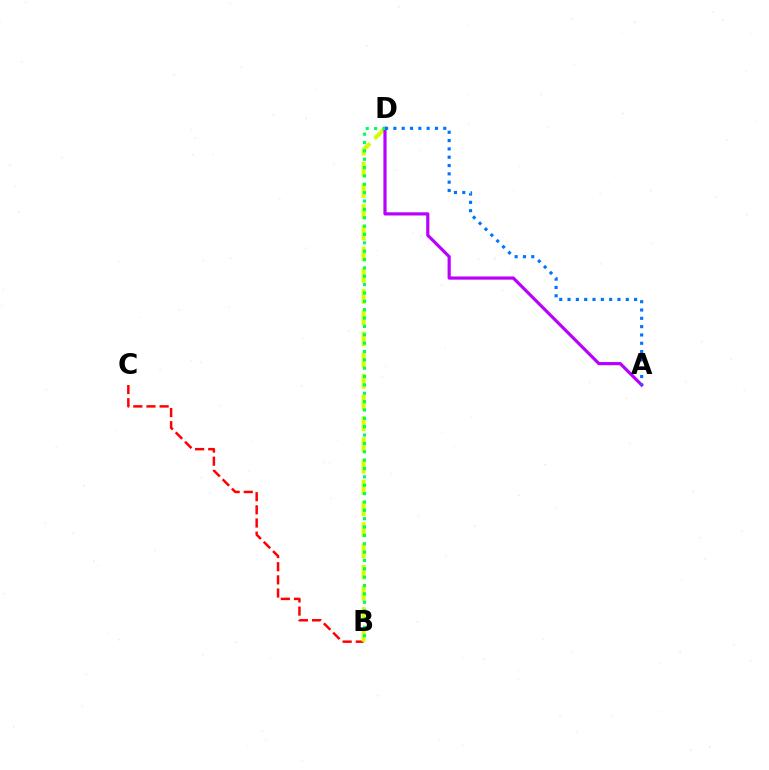{('B', 'C'): [{'color': '#ff0000', 'line_style': 'dashed', 'thickness': 1.79}], ('B', 'D'): [{'color': '#d1ff00', 'line_style': 'dashed', 'thickness': 2.88}, {'color': '#00ff5c', 'line_style': 'dotted', 'thickness': 2.27}], ('A', 'D'): [{'color': '#b900ff', 'line_style': 'solid', 'thickness': 2.29}, {'color': '#0074ff', 'line_style': 'dotted', 'thickness': 2.26}]}